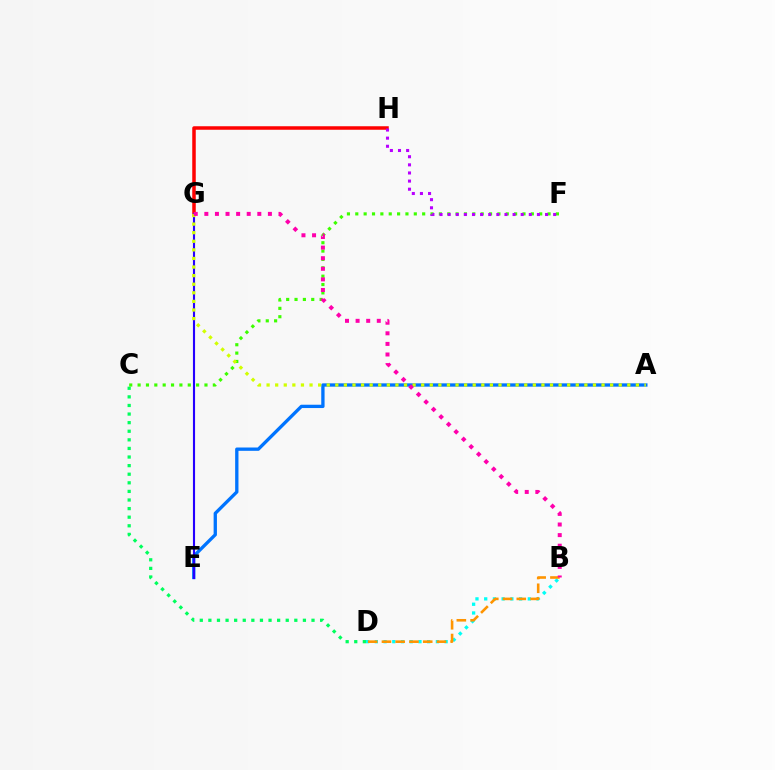{('B', 'D'): [{'color': '#00fff6', 'line_style': 'dotted', 'thickness': 2.37}, {'color': '#ff9400', 'line_style': 'dashed', 'thickness': 1.87}], ('A', 'E'): [{'color': '#0074ff', 'line_style': 'solid', 'thickness': 2.39}], ('G', 'H'): [{'color': '#ff0000', 'line_style': 'solid', 'thickness': 2.53}], ('C', 'D'): [{'color': '#00ff5c', 'line_style': 'dotted', 'thickness': 2.33}], ('E', 'G'): [{'color': '#2500ff', 'line_style': 'solid', 'thickness': 1.52}], ('C', 'F'): [{'color': '#3dff00', 'line_style': 'dotted', 'thickness': 2.27}], ('A', 'G'): [{'color': '#d1ff00', 'line_style': 'dotted', 'thickness': 2.33}], ('B', 'G'): [{'color': '#ff00ac', 'line_style': 'dotted', 'thickness': 2.88}], ('F', 'H'): [{'color': '#b900ff', 'line_style': 'dotted', 'thickness': 2.21}]}